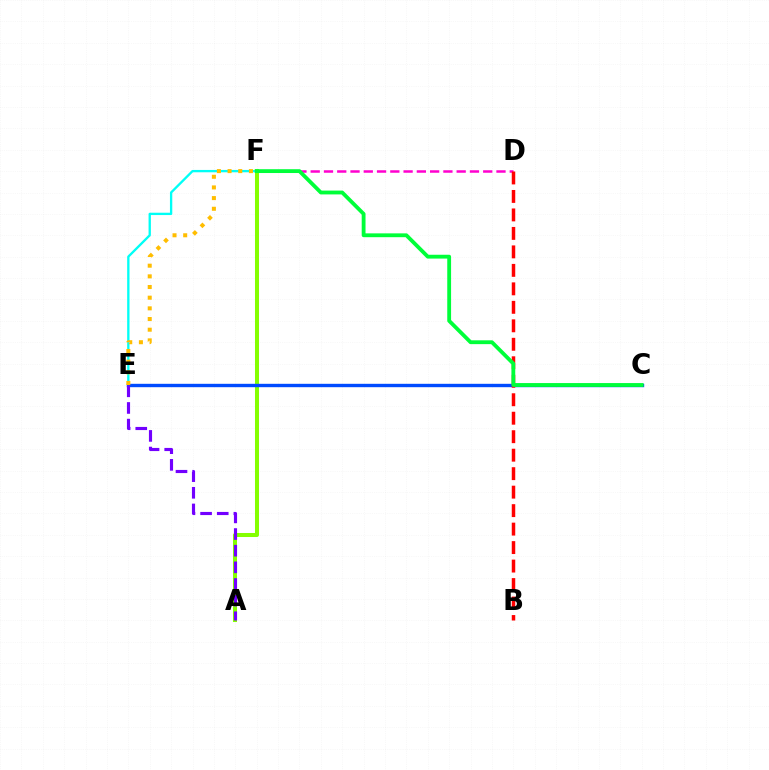{('A', 'F'): [{'color': '#84ff00', 'line_style': 'solid', 'thickness': 2.9}], ('E', 'F'): [{'color': '#00fff6', 'line_style': 'solid', 'thickness': 1.68}, {'color': '#ffbd00', 'line_style': 'dotted', 'thickness': 2.9}], ('C', 'E'): [{'color': '#004bff', 'line_style': 'solid', 'thickness': 2.44}], ('D', 'F'): [{'color': '#ff00cf', 'line_style': 'dashed', 'thickness': 1.8}], ('A', 'E'): [{'color': '#7200ff', 'line_style': 'dashed', 'thickness': 2.26}], ('B', 'D'): [{'color': '#ff0000', 'line_style': 'dashed', 'thickness': 2.51}], ('C', 'F'): [{'color': '#00ff39', 'line_style': 'solid', 'thickness': 2.76}]}